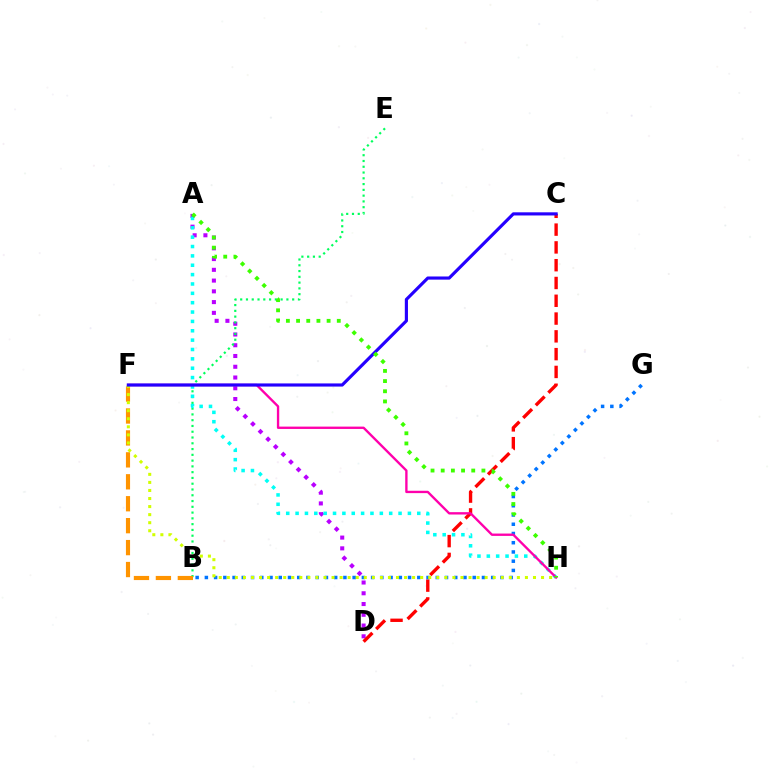{('A', 'D'): [{'color': '#b900ff', 'line_style': 'dotted', 'thickness': 2.92}], ('C', 'D'): [{'color': '#ff0000', 'line_style': 'dashed', 'thickness': 2.42}], ('B', 'E'): [{'color': '#00ff5c', 'line_style': 'dotted', 'thickness': 1.57}], ('B', 'G'): [{'color': '#0074ff', 'line_style': 'dotted', 'thickness': 2.51}], ('A', 'H'): [{'color': '#00fff6', 'line_style': 'dotted', 'thickness': 2.54}, {'color': '#3dff00', 'line_style': 'dotted', 'thickness': 2.76}], ('F', 'H'): [{'color': '#ff00ac', 'line_style': 'solid', 'thickness': 1.69}, {'color': '#d1ff00', 'line_style': 'dotted', 'thickness': 2.19}], ('B', 'F'): [{'color': '#ff9400', 'line_style': 'dashed', 'thickness': 2.98}], ('C', 'F'): [{'color': '#2500ff', 'line_style': 'solid', 'thickness': 2.27}]}